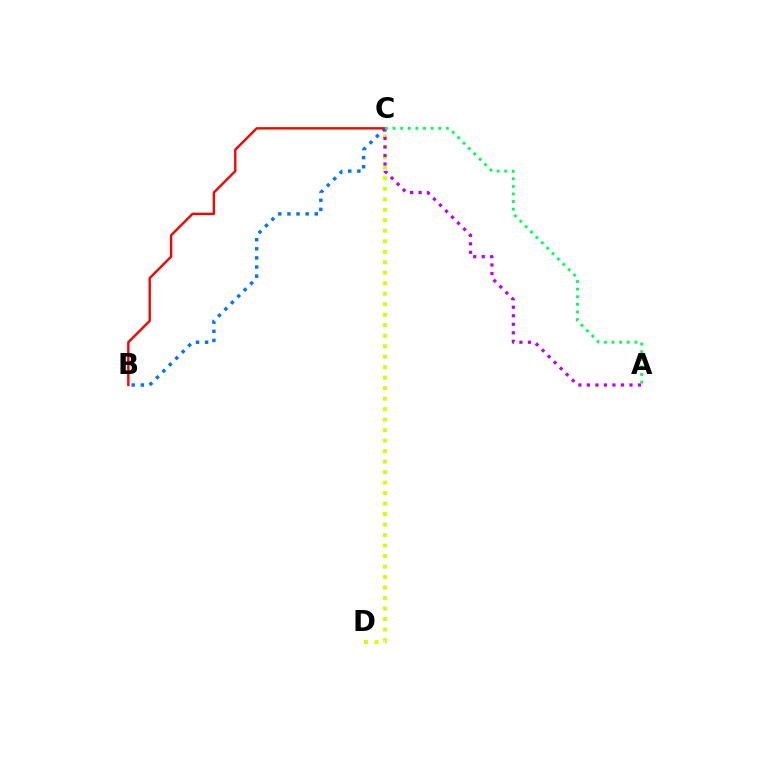{('C', 'D'): [{'color': '#d1ff00', 'line_style': 'dotted', 'thickness': 2.85}], ('B', 'C'): [{'color': '#0074ff', 'line_style': 'dotted', 'thickness': 2.47}, {'color': '#ff0000', 'line_style': 'solid', 'thickness': 1.73}], ('A', 'C'): [{'color': '#b900ff', 'line_style': 'dotted', 'thickness': 2.31}, {'color': '#00ff5c', 'line_style': 'dotted', 'thickness': 2.07}]}